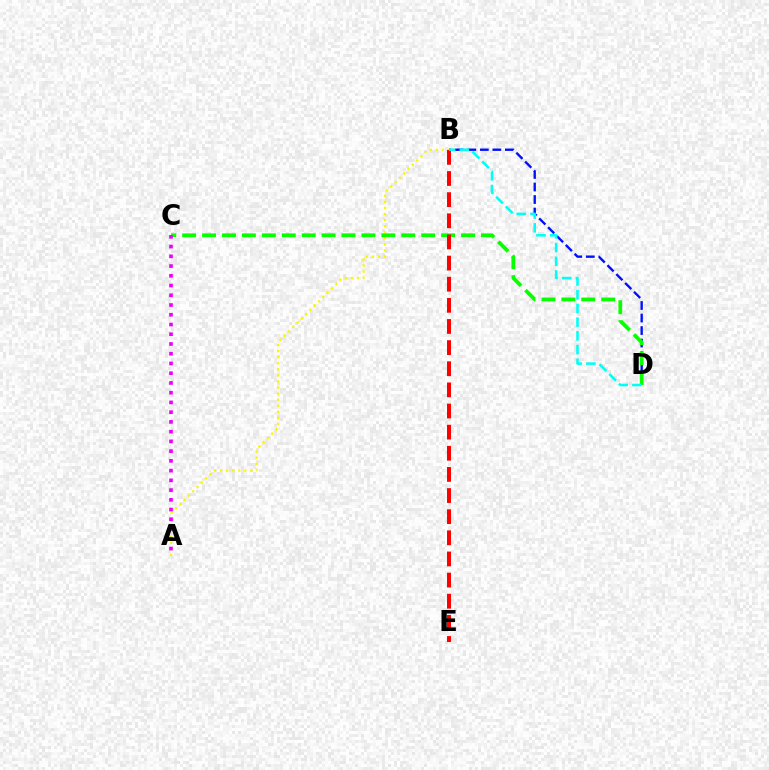{('B', 'D'): [{'color': '#0010ff', 'line_style': 'dashed', 'thickness': 1.7}, {'color': '#00fff6', 'line_style': 'dashed', 'thickness': 1.86}], ('A', 'B'): [{'color': '#fcf500', 'line_style': 'dotted', 'thickness': 1.65}], ('C', 'D'): [{'color': '#08ff00', 'line_style': 'dashed', 'thickness': 2.71}], ('A', 'C'): [{'color': '#ee00ff', 'line_style': 'dotted', 'thickness': 2.65}], ('B', 'E'): [{'color': '#ff0000', 'line_style': 'dashed', 'thickness': 2.87}]}